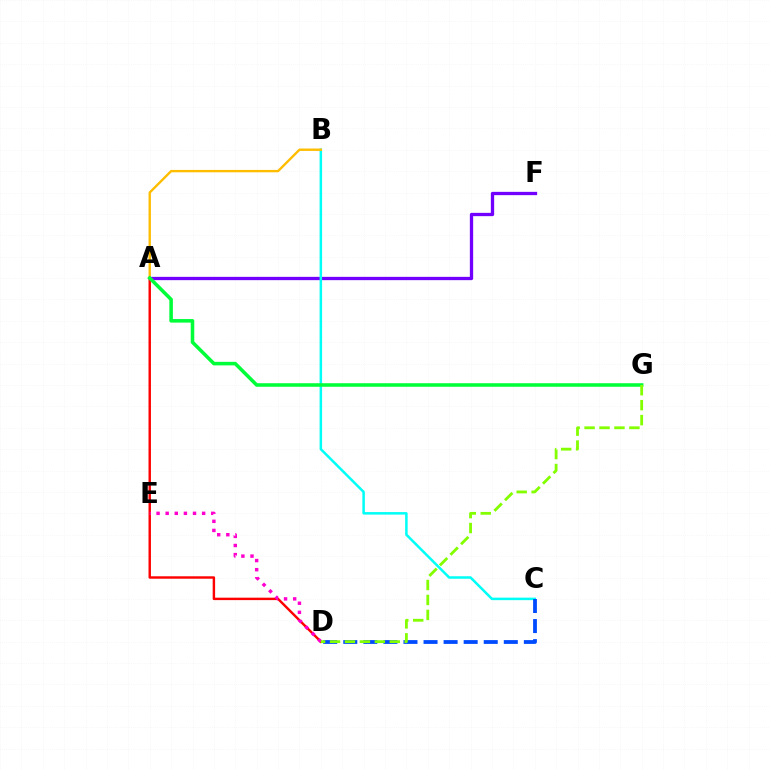{('A', 'F'): [{'color': '#7200ff', 'line_style': 'solid', 'thickness': 2.37}], ('B', 'C'): [{'color': '#00fff6', 'line_style': 'solid', 'thickness': 1.8}], ('A', 'B'): [{'color': '#ffbd00', 'line_style': 'solid', 'thickness': 1.71}], ('A', 'D'): [{'color': '#ff0000', 'line_style': 'solid', 'thickness': 1.75}], ('C', 'D'): [{'color': '#004bff', 'line_style': 'dashed', 'thickness': 2.73}], ('A', 'G'): [{'color': '#00ff39', 'line_style': 'solid', 'thickness': 2.56}], ('D', 'E'): [{'color': '#ff00cf', 'line_style': 'dotted', 'thickness': 2.48}], ('D', 'G'): [{'color': '#84ff00', 'line_style': 'dashed', 'thickness': 2.03}]}